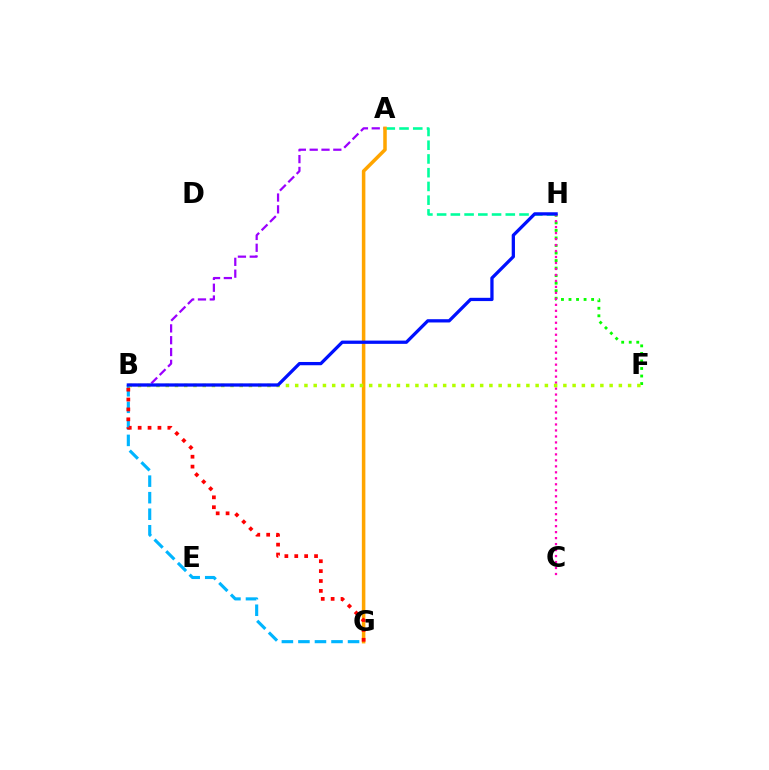{('B', 'G'): [{'color': '#00b5ff', 'line_style': 'dashed', 'thickness': 2.25}, {'color': '#ff0000', 'line_style': 'dotted', 'thickness': 2.69}], ('A', 'H'): [{'color': '#00ff9d', 'line_style': 'dashed', 'thickness': 1.87}], ('A', 'B'): [{'color': '#9b00ff', 'line_style': 'dashed', 'thickness': 1.61}], ('F', 'H'): [{'color': '#08ff00', 'line_style': 'dotted', 'thickness': 2.05}], ('C', 'H'): [{'color': '#ff00bd', 'line_style': 'dotted', 'thickness': 1.63}], ('A', 'G'): [{'color': '#ffa500', 'line_style': 'solid', 'thickness': 2.54}], ('B', 'F'): [{'color': '#b3ff00', 'line_style': 'dotted', 'thickness': 2.51}], ('B', 'H'): [{'color': '#0010ff', 'line_style': 'solid', 'thickness': 2.35}]}